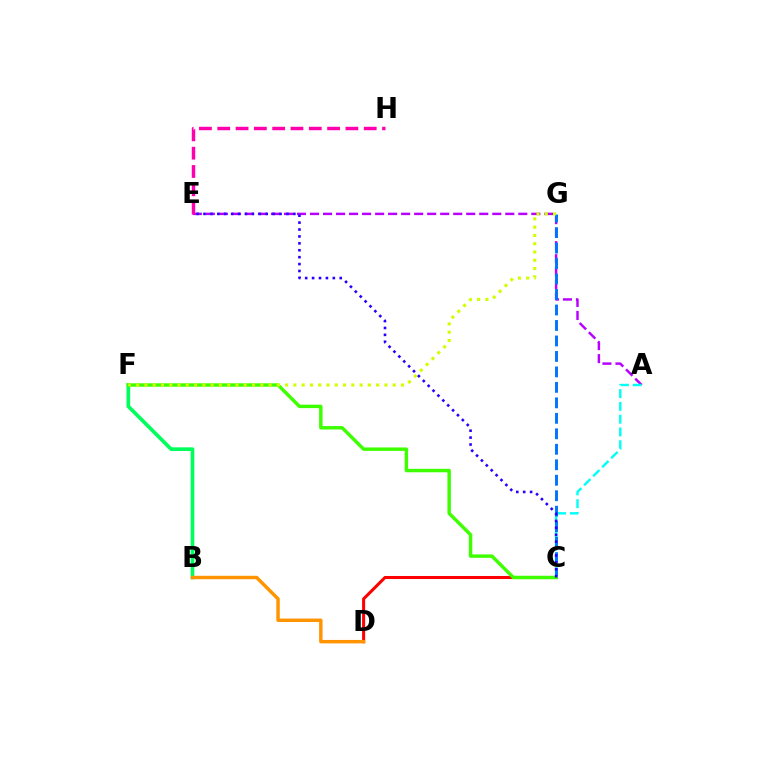{('A', 'E'): [{'color': '#b900ff', 'line_style': 'dashed', 'thickness': 1.77}], ('B', 'F'): [{'color': '#00ff5c', 'line_style': 'solid', 'thickness': 2.65}], ('A', 'C'): [{'color': '#00fff6', 'line_style': 'dashed', 'thickness': 1.74}], ('C', 'D'): [{'color': '#ff0000', 'line_style': 'solid', 'thickness': 2.19}], ('C', 'G'): [{'color': '#0074ff', 'line_style': 'dashed', 'thickness': 2.1}], ('E', 'H'): [{'color': '#ff00ac', 'line_style': 'dashed', 'thickness': 2.49}], ('C', 'F'): [{'color': '#3dff00', 'line_style': 'solid', 'thickness': 2.47}], ('F', 'G'): [{'color': '#d1ff00', 'line_style': 'dotted', 'thickness': 2.25}], ('B', 'D'): [{'color': '#ff9400', 'line_style': 'solid', 'thickness': 2.48}], ('C', 'E'): [{'color': '#2500ff', 'line_style': 'dotted', 'thickness': 1.88}]}